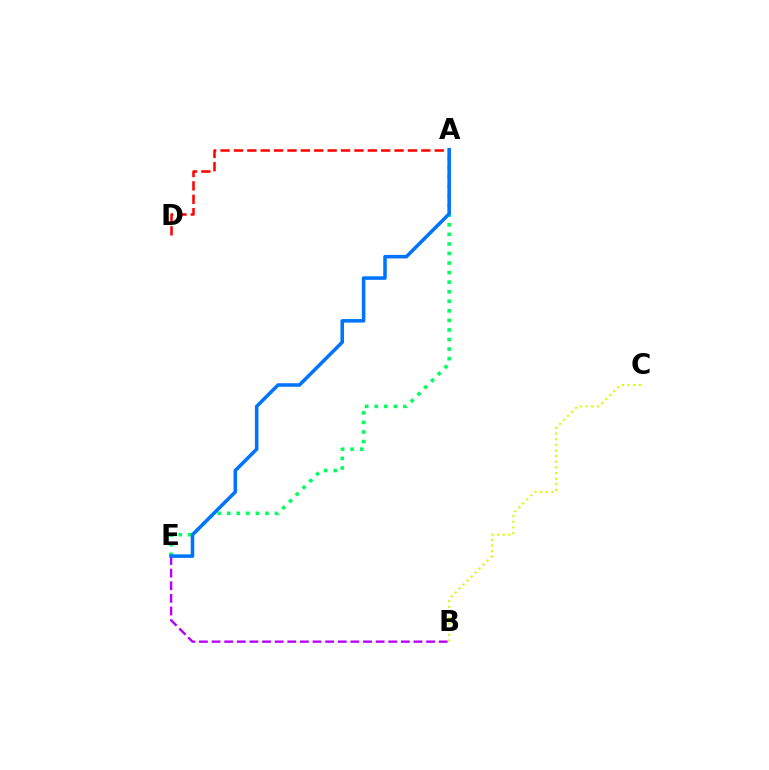{('B', 'C'): [{'color': '#d1ff00', 'line_style': 'dotted', 'thickness': 1.53}], ('A', 'D'): [{'color': '#ff0000', 'line_style': 'dashed', 'thickness': 1.82}], ('B', 'E'): [{'color': '#b900ff', 'line_style': 'dashed', 'thickness': 1.71}], ('A', 'E'): [{'color': '#00ff5c', 'line_style': 'dotted', 'thickness': 2.6}, {'color': '#0074ff', 'line_style': 'solid', 'thickness': 2.55}]}